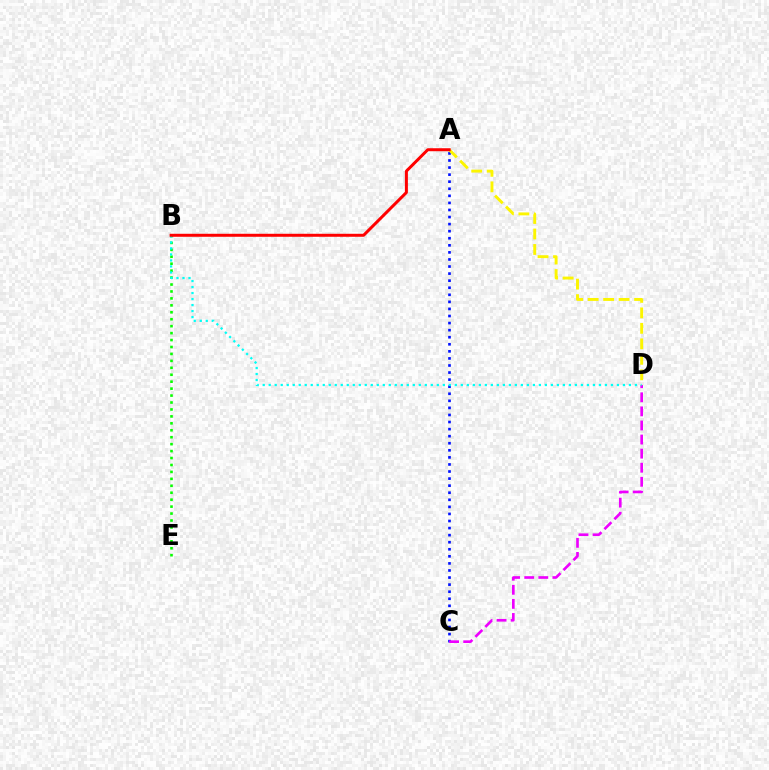{('B', 'E'): [{'color': '#08ff00', 'line_style': 'dotted', 'thickness': 1.89}], ('A', 'C'): [{'color': '#0010ff', 'line_style': 'dotted', 'thickness': 1.92}], ('C', 'D'): [{'color': '#ee00ff', 'line_style': 'dashed', 'thickness': 1.91}], ('A', 'D'): [{'color': '#fcf500', 'line_style': 'dashed', 'thickness': 2.1}], ('B', 'D'): [{'color': '#00fff6', 'line_style': 'dotted', 'thickness': 1.63}], ('A', 'B'): [{'color': '#ff0000', 'line_style': 'solid', 'thickness': 2.15}]}